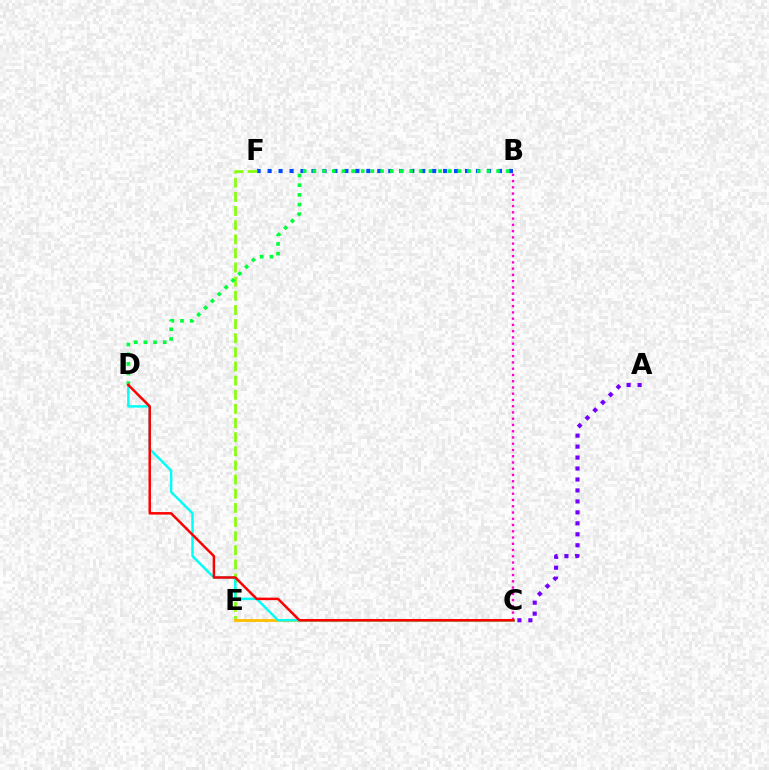{('B', 'F'): [{'color': '#004bff', 'line_style': 'dotted', 'thickness': 2.98}], ('E', 'F'): [{'color': '#84ff00', 'line_style': 'dashed', 'thickness': 1.92}], ('C', 'E'): [{'color': '#ffbd00', 'line_style': 'solid', 'thickness': 2.02}], ('C', 'D'): [{'color': '#00fff6', 'line_style': 'solid', 'thickness': 1.76}, {'color': '#ff0000', 'line_style': 'solid', 'thickness': 1.8}], ('B', 'D'): [{'color': '#00ff39', 'line_style': 'dotted', 'thickness': 2.63}], ('B', 'C'): [{'color': '#ff00cf', 'line_style': 'dotted', 'thickness': 1.7}], ('A', 'C'): [{'color': '#7200ff', 'line_style': 'dotted', 'thickness': 2.98}]}